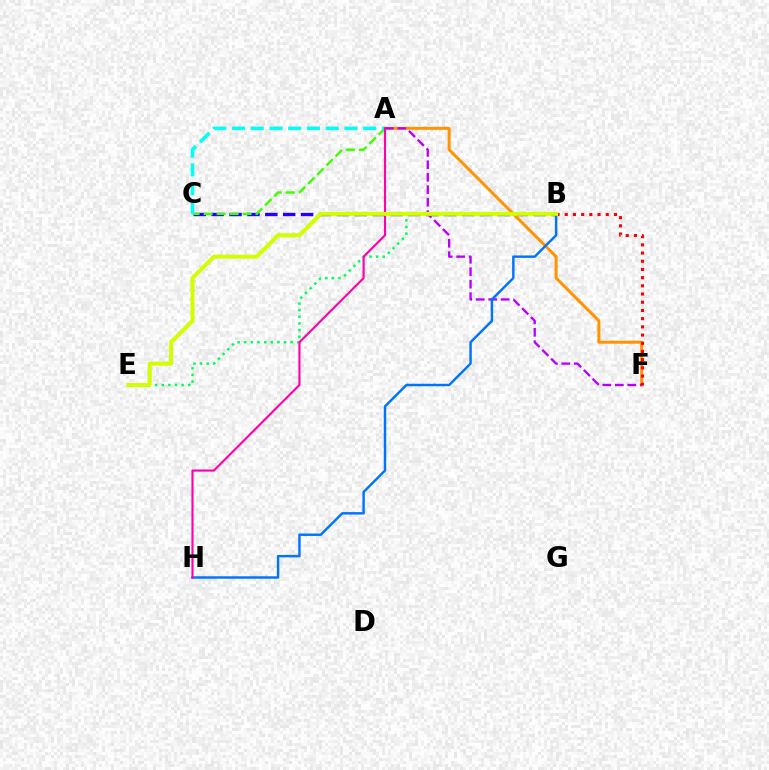{('B', 'C'): [{'color': '#2500ff', 'line_style': 'dashed', 'thickness': 2.43}], ('B', 'E'): [{'color': '#00ff5c', 'line_style': 'dotted', 'thickness': 1.8}, {'color': '#d1ff00', 'line_style': 'solid', 'thickness': 2.87}], ('A', 'F'): [{'color': '#ff9400', 'line_style': 'solid', 'thickness': 2.15}, {'color': '#b900ff', 'line_style': 'dashed', 'thickness': 1.69}], ('A', 'C'): [{'color': '#3dff00', 'line_style': 'dashed', 'thickness': 1.76}, {'color': '#00fff6', 'line_style': 'dashed', 'thickness': 2.55}], ('B', 'F'): [{'color': '#ff0000', 'line_style': 'dotted', 'thickness': 2.23}], ('B', 'H'): [{'color': '#0074ff', 'line_style': 'solid', 'thickness': 1.76}], ('A', 'H'): [{'color': '#ff00ac', 'line_style': 'solid', 'thickness': 1.54}]}